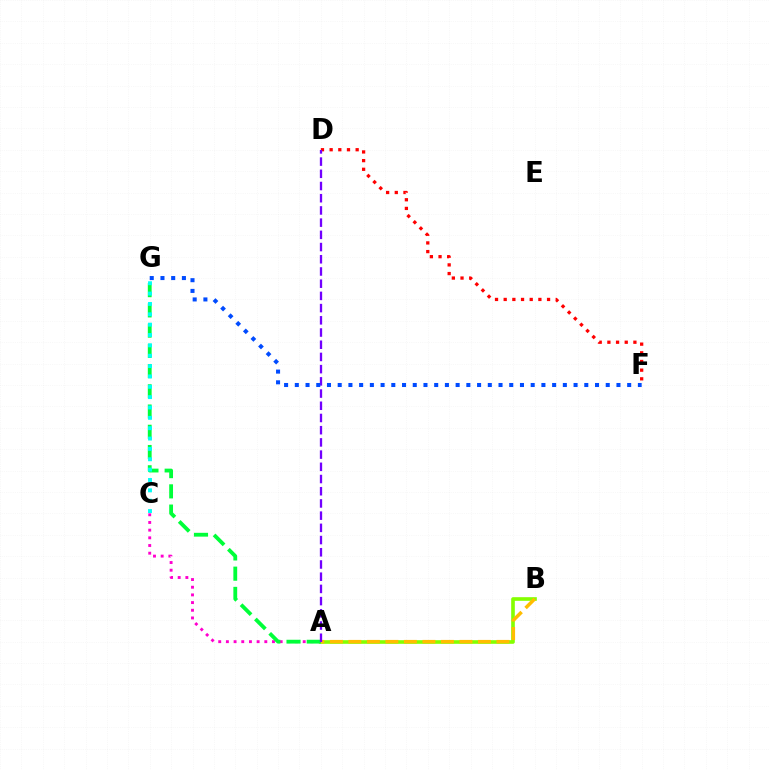{('A', 'B'): [{'color': '#84ff00', 'line_style': 'solid', 'thickness': 2.62}, {'color': '#ffbd00', 'line_style': 'dashed', 'thickness': 2.51}], ('D', 'F'): [{'color': '#ff0000', 'line_style': 'dotted', 'thickness': 2.36}], ('A', 'C'): [{'color': '#ff00cf', 'line_style': 'dotted', 'thickness': 2.09}], ('A', 'G'): [{'color': '#00ff39', 'line_style': 'dashed', 'thickness': 2.75}], ('A', 'D'): [{'color': '#7200ff', 'line_style': 'dashed', 'thickness': 1.66}], ('C', 'G'): [{'color': '#00fff6', 'line_style': 'dotted', 'thickness': 2.81}], ('F', 'G'): [{'color': '#004bff', 'line_style': 'dotted', 'thickness': 2.91}]}